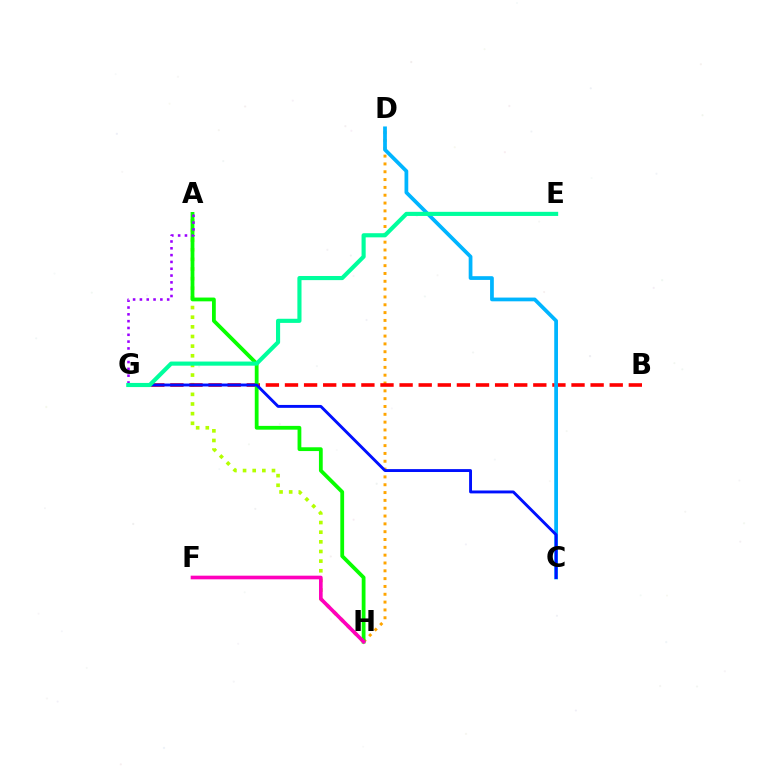{('D', 'H'): [{'color': '#ffa500', 'line_style': 'dotted', 'thickness': 2.13}], ('A', 'H'): [{'color': '#b3ff00', 'line_style': 'dotted', 'thickness': 2.62}, {'color': '#08ff00', 'line_style': 'solid', 'thickness': 2.72}], ('B', 'G'): [{'color': '#ff0000', 'line_style': 'dashed', 'thickness': 2.6}], ('A', 'G'): [{'color': '#9b00ff', 'line_style': 'dotted', 'thickness': 1.85}], ('F', 'H'): [{'color': '#ff00bd', 'line_style': 'solid', 'thickness': 2.63}], ('C', 'D'): [{'color': '#00b5ff', 'line_style': 'solid', 'thickness': 2.69}], ('C', 'G'): [{'color': '#0010ff', 'line_style': 'solid', 'thickness': 2.09}], ('E', 'G'): [{'color': '#00ff9d', 'line_style': 'solid', 'thickness': 2.97}]}